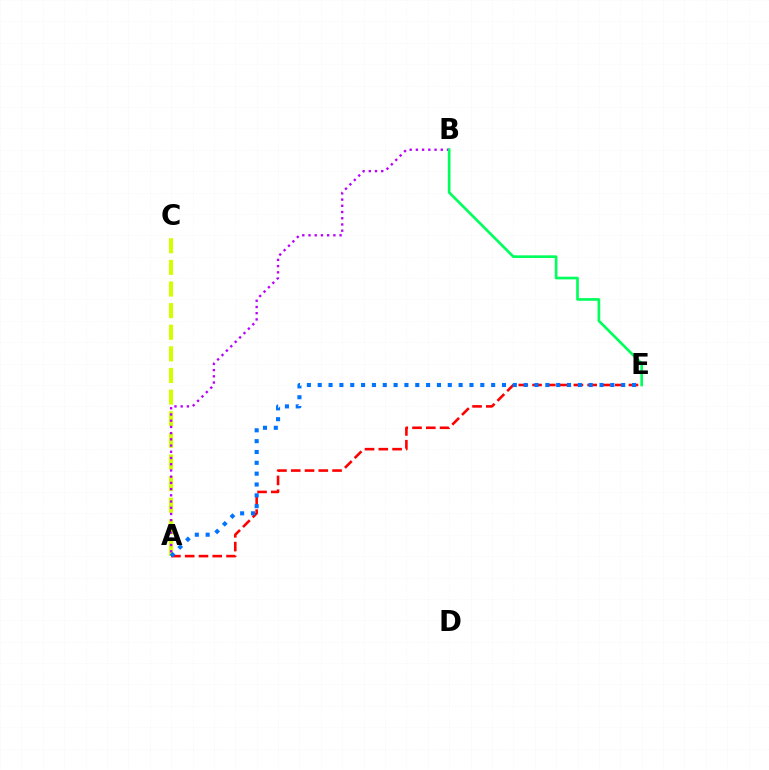{('A', 'C'): [{'color': '#d1ff00', 'line_style': 'dashed', 'thickness': 2.94}], ('A', 'E'): [{'color': '#ff0000', 'line_style': 'dashed', 'thickness': 1.87}, {'color': '#0074ff', 'line_style': 'dotted', 'thickness': 2.94}], ('A', 'B'): [{'color': '#b900ff', 'line_style': 'dotted', 'thickness': 1.69}], ('B', 'E'): [{'color': '#00ff5c', 'line_style': 'solid', 'thickness': 1.92}]}